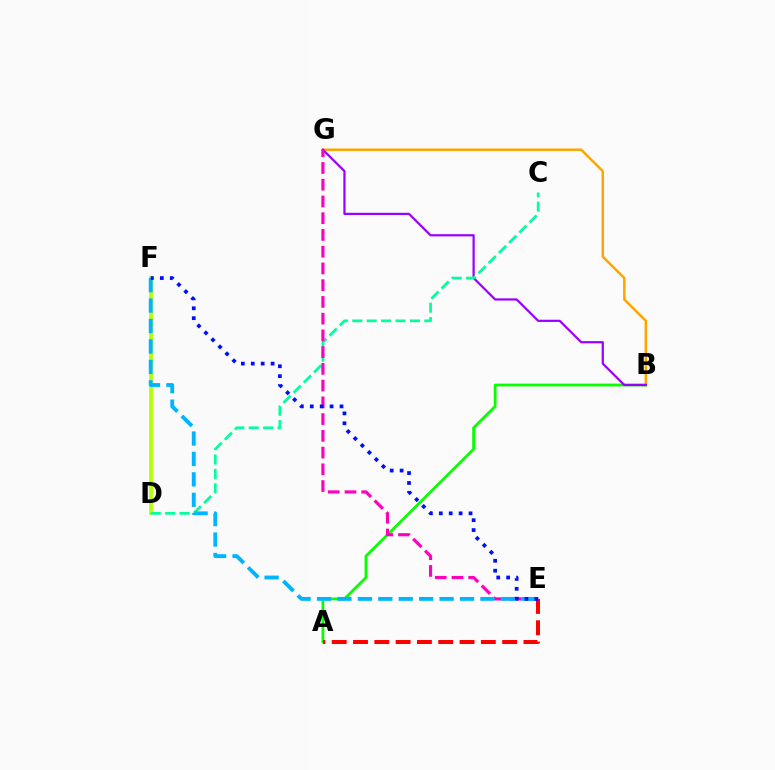{('B', 'G'): [{'color': '#ffa500', 'line_style': 'solid', 'thickness': 1.8}, {'color': '#9b00ff', 'line_style': 'solid', 'thickness': 1.6}], ('A', 'B'): [{'color': '#08ff00', 'line_style': 'solid', 'thickness': 2.01}], ('D', 'F'): [{'color': '#b3ff00', 'line_style': 'solid', 'thickness': 2.69}], ('C', 'D'): [{'color': '#00ff9d', 'line_style': 'dashed', 'thickness': 1.96}], ('A', 'E'): [{'color': '#ff0000', 'line_style': 'dashed', 'thickness': 2.89}], ('E', 'G'): [{'color': '#ff00bd', 'line_style': 'dashed', 'thickness': 2.27}], ('E', 'F'): [{'color': '#00b5ff', 'line_style': 'dashed', 'thickness': 2.77}, {'color': '#0010ff', 'line_style': 'dotted', 'thickness': 2.69}]}